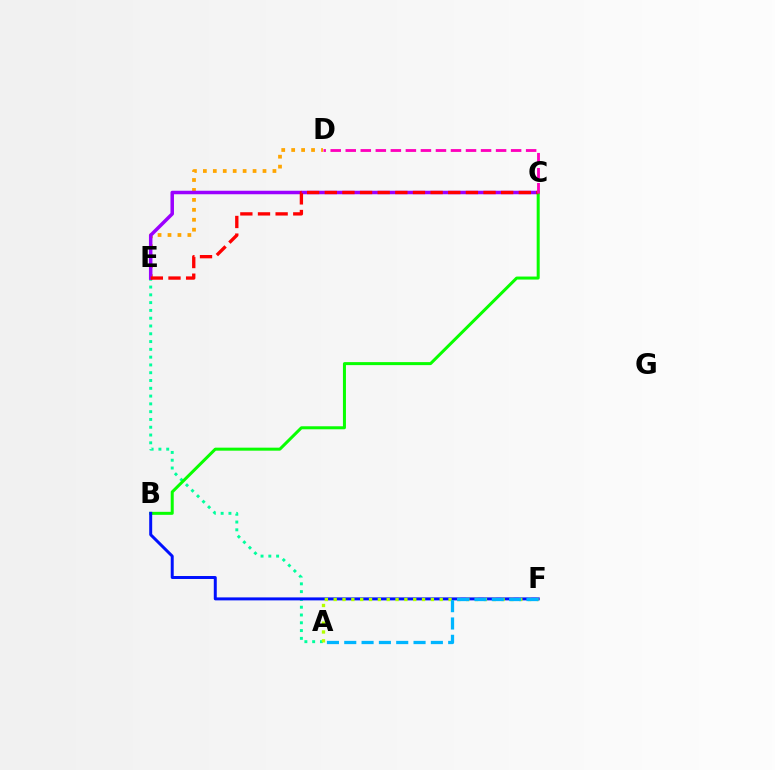{('D', 'E'): [{'color': '#ffa500', 'line_style': 'dotted', 'thickness': 2.7}], ('A', 'E'): [{'color': '#00ff9d', 'line_style': 'dotted', 'thickness': 2.12}], ('C', 'E'): [{'color': '#9b00ff', 'line_style': 'solid', 'thickness': 2.52}, {'color': '#ff0000', 'line_style': 'dashed', 'thickness': 2.4}], ('B', 'C'): [{'color': '#08ff00', 'line_style': 'solid', 'thickness': 2.17}], ('B', 'F'): [{'color': '#0010ff', 'line_style': 'solid', 'thickness': 2.14}], ('A', 'F'): [{'color': '#b3ff00', 'line_style': 'dotted', 'thickness': 2.4}, {'color': '#00b5ff', 'line_style': 'dashed', 'thickness': 2.35}], ('C', 'D'): [{'color': '#ff00bd', 'line_style': 'dashed', 'thickness': 2.04}]}